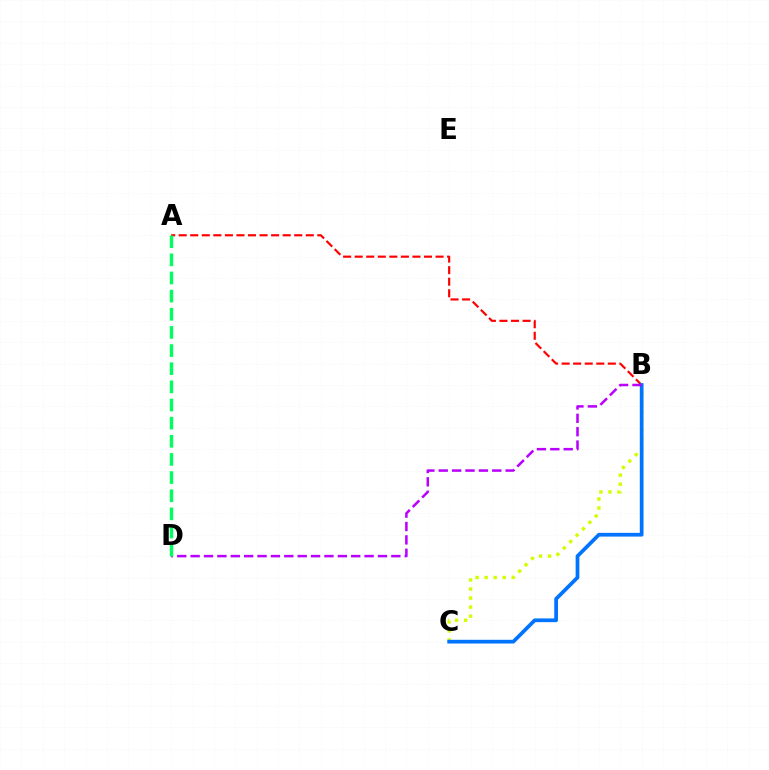{('A', 'B'): [{'color': '#ff0000', 'line_style': 'dashed', 'thickness': 1.57}], ('B', 'C'): [{'color': '#d1ff00', 'line_style': 'dotted', 'thickness': 2.46}, {'color': '#0074ff', 'line_style': 'solid', 'thickness': 2.68}], ('B', 'D'): [{'color': '#b900ff', 'line_style': 'dashed', 'thickness': 1.82}], ('A', 'D'): [{'color': '#00ff5c', 'line_style': 'dashed', 'thickness': 2.47}]}